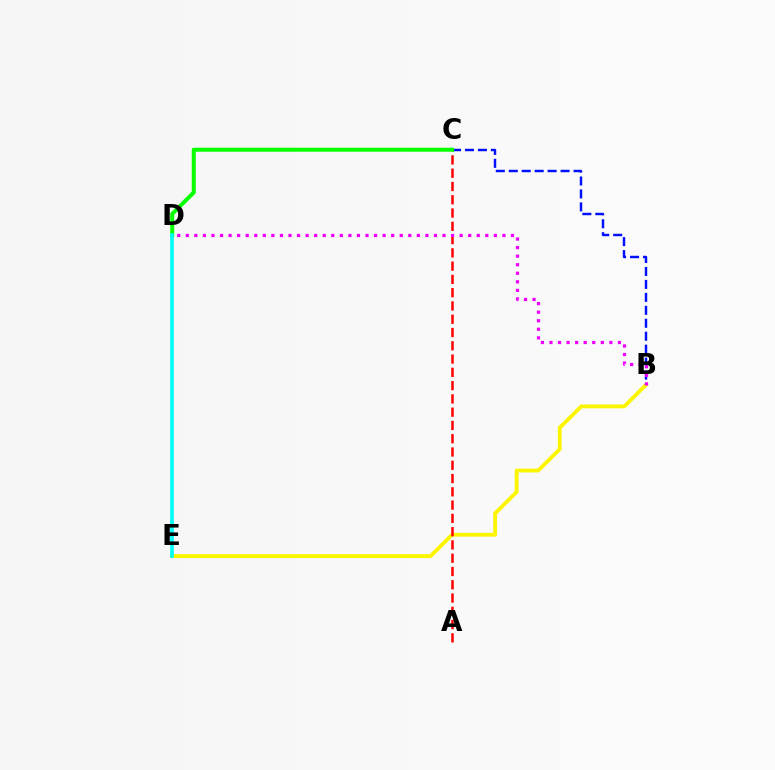{('B', 'E'): [{'color': '#fcf500', 'line_style': 'solid', 'thickness': 2.76}], ('A', 'C'): [{'color': '#ff0000', 'line_style': 'dashed', 'thickness': 1.8}], ('B', 'C'): [{'color': '#0010ff', 'line_style': 'dashed', 'thickness': 1.76}], ('B', 'D'): [{'color': '#ee00ff', 'line_style': 'dotted', 'thickness': 2.33}], ('C', 'D'): [{'color': '#08ff00', 'line_style': 'solid', 'thickness': 2.88}], ('D', 'E'): [{'color': '#00fff6', 'line_style': 'solid', 'thickness': 2.63}]}